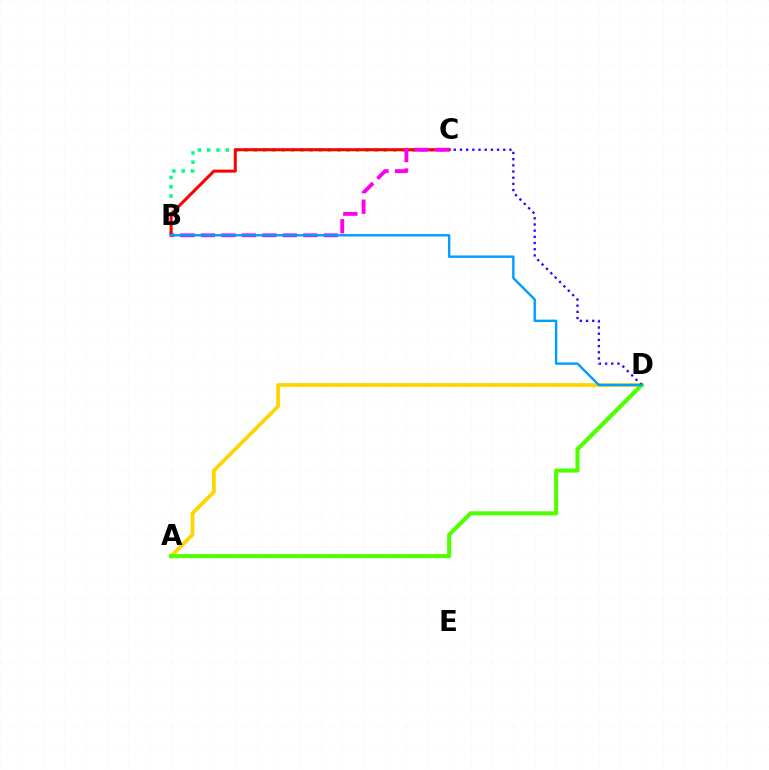{('B', 'C'): [{'color': '#00ff86', 'line_style': 'dotted', 'thickness': 2.53}, {'color': '#ff0000', 'line_style': 'solid', 'thickness': 2.2}, {'color': '#ff00ed', 'line_style': 'dashed', 'thickness': 2.78}], ('A', 'D'): [{'color': '#ffd500', 'line_style': 'solid', 'thickness': 2.7}, {'color': '#4fff00', 'line_style': 'solid', 'thickness': 2.94}], ('C', 'D'): [{'color': '#3700ff', 'line_style': 'dotted', 'thickness': 1.68}], ('B', 'D'): [{'color': '#009eff', 'line_style': 'solid', 'thickness': 1.73}]}